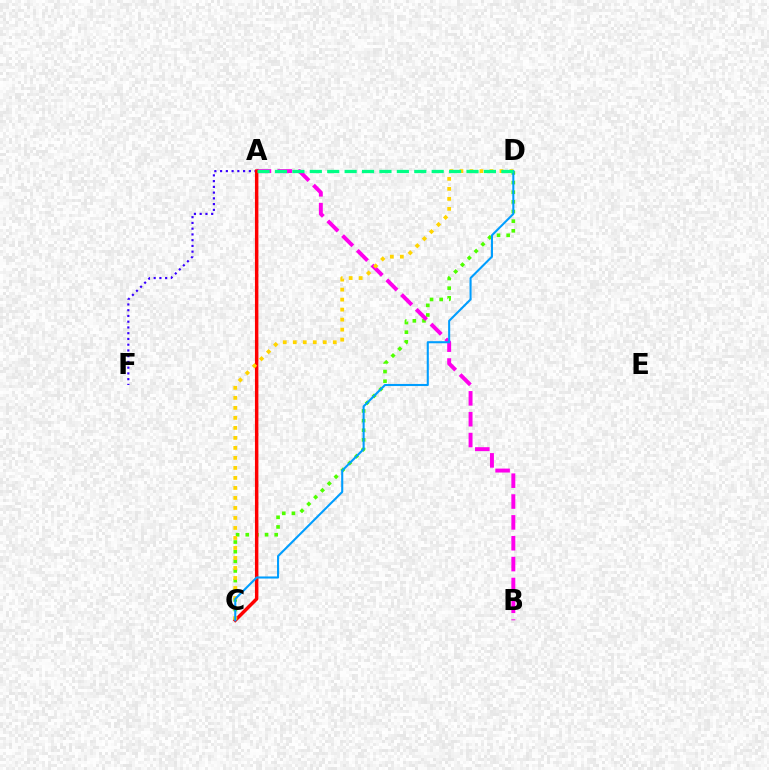{('A', 'F'): [{'color': '#3700ff', 'line_style': 'dotted', 'thickness': 1.56}], ('C', 'D'): [{'color': '#4fff00', 'line_style': 'dotted', 'thickness': 2.62}, {'color': '#ffd500', 'line_style': 'dotted', 'thickness': 2.72}, {'color': '#009eff', 'line_style': 'solid', 'thickness': 1.5}], ('A', 'B'): [{'color': '#ff00ed', 'line_style': 'dashed', 'thickness': 2.83}], ('A', 'C'): [{'color': '#ff0000', 'line_style': 'solid', 'thickness': 2.48}], ('A', 'D'): [{'color': '#00ff86', 'line_style': 'dashed', 'thickness': 2.37}]}